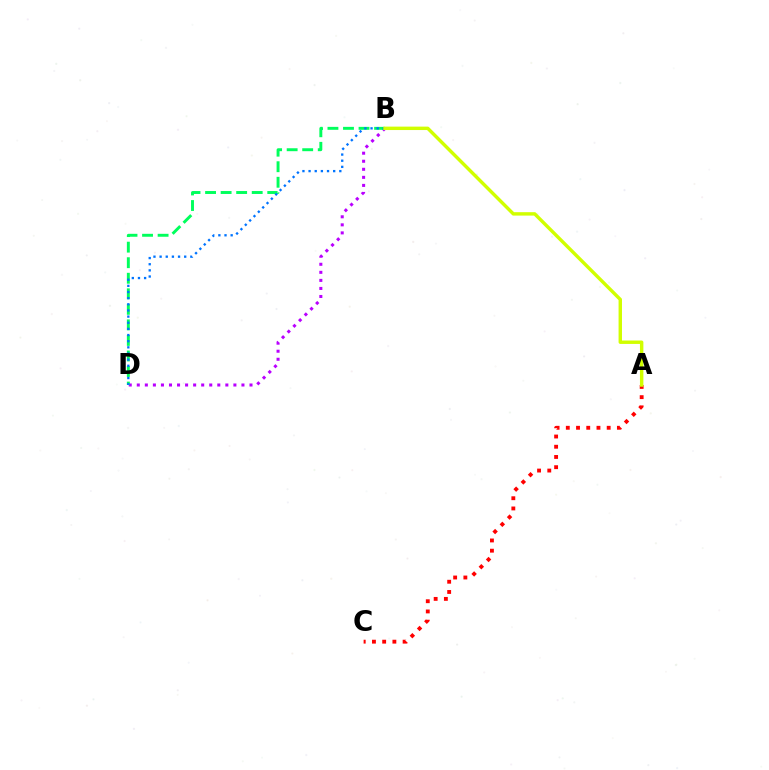{('B', 'D'): [{'color': '#b900ff', 'line_style': 'dotted', 'thickness': 2.19}, {'color': '#00ff5c', 'line_style': 'dashed', 'thickness': 2.11}, {'color': '#0074ff', 'line_style': 'dotted', 'thickness': 1.67}], ('A', 'C'): [{'color': '#ff0000', 'line_style': 'dotted', 'thickness': 2.78}], ('A', 'B'): [{'color': '#d1ff00', 'line_style': 'solid', 'thickness': 2.46}]}